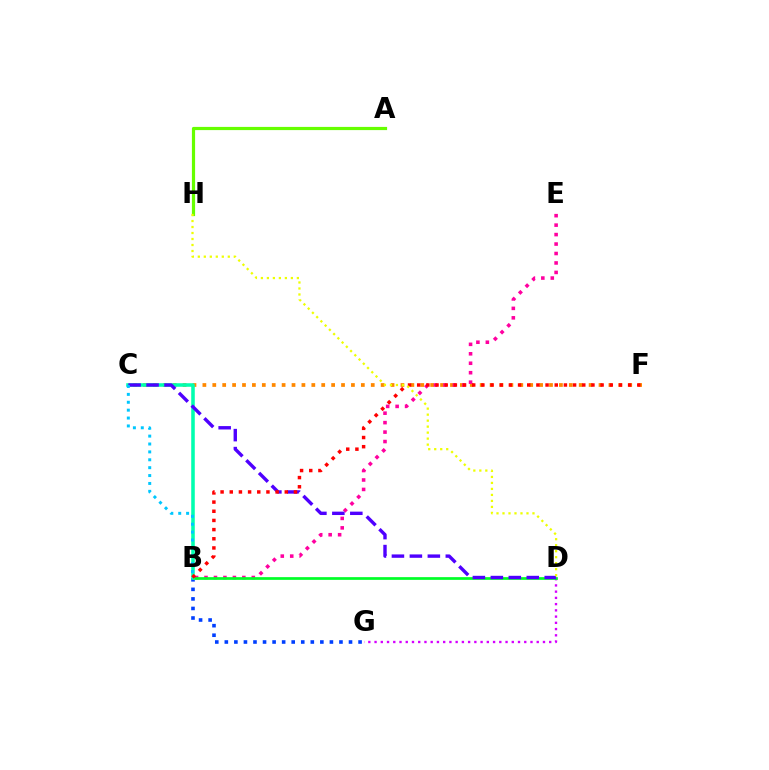{('C', 'F'): [{'color': '#ff8800', 'line_style': 'dotted', 'thickness': 2.69}], ('B', 'G'): [{'color': '#003fff', 'line_style': 'dotted', 'thickness': 2.6}], ('B', 'E'): [{'color': '#ff00a0', 'line_style': 'dotted', 'thickness': 2.57}], ('D', 'G'): [{'color': '#d600ff', 'line_style': 'dotted', 'thickness': 1.69}], ('B', 'D'): [{'color': '#00ff27', 'line_style': 'solid', 'thickness': 1.96}], ('B', 'C'): [{'color': '#00ffaf', 'line_style': 'solid', 'thickness': 2.56}, {'color': '#00c7ff', 'line_style': 'dotted', 'thickness': 2.14}], ('C', 'D'): [{'color': '#4f00ff', 'line_style': 'dashed', 'thickness': 2.44}], ('A', 'H'): [{'color': '#66ff00', 'line_style': 'solid', 'thickness': 2.3}], ('B', 'F'): [{'color': '#ff0000', 'line_style': 'dotted', 'thickness': 2.49}], ('D', 'H'): [{'color': '#eeff00', 'line_style': 'dotted', 'thickness': 1.63}]}